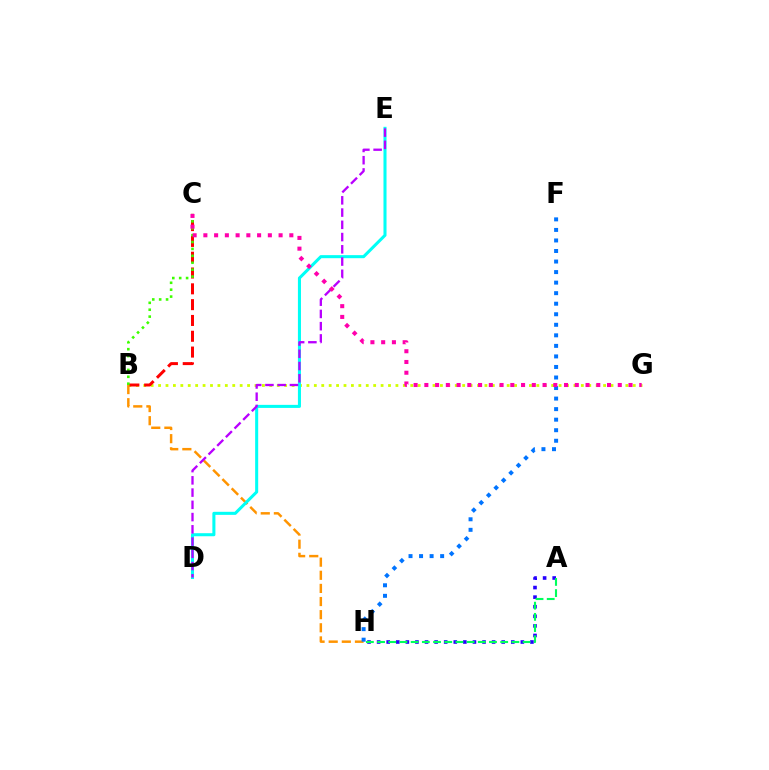{('B', 'G'): [{'color': '#d1ff00', 'line_style': 'dotted', 'thickness': 2.02}], ('A', 'H'): [{'color': '#2500ff', 'line_style': 'dotted', 'thickness': 2.6}, {'color': '#00ff5c', 'line_style': 'dashed', 'thickness': 1.52}], ('B', 'C'): [{'color': '#ff0000', 'line_style': 'dashed', 'thickness': 2.15}, {'color': '#3dff00', 'line_style': 'dotted', 'thickness': 1.88}], ('B', 'H'): [{'color': '#ff9400', 'line_style': 'dashed', 'thickness': 1.78}], ('D', 'E'): [{'color': '#00fff6', 'line_style': 'solid', 'thickness': 2.2}, {'color': '#b900ff', 'line_style': 'dashed', 'thickness': 1.66}], ('F', 'H'): [{'color': '#0074ff', 'line_style': 'dotted', 'thickness': 2.86}], ('C', 'G'): [{'color': '#ff00ac', 'line_style': 'dotted', 'thickness': 2.92}]}